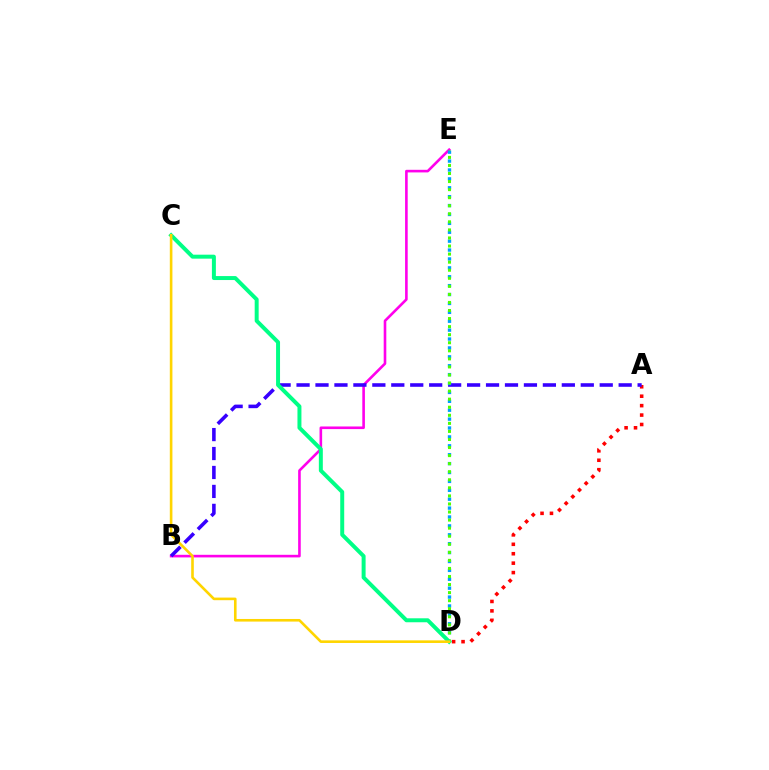{('A', 'D'): [{'color': '#ff0000', 'line_style': 'dotted', 'thickness': 2.56}], ('B', 'E'): [{'color': '#ff00ed', 'line_style': 'solid', 'thickness': 1.88}], ('A', 'B'): [{'color': '#3700ff', 'line_style': 'dashed', 'thickness': 2.57}], ('D', 'E'): [{'color': '#009eff', 'line_style': 'dotted', 'thickness': 2.42}, {'color': '#4fff00', 'line_style': 'dotted', 'thickness': 2.19}], ('C', 'D'): [{'color': '#00ff86', 'line_style': 'solid', 'thickness': 2.86}, {'color': '#ffd500', 'line_style': 'solid', 'thickness': 1.88}]}